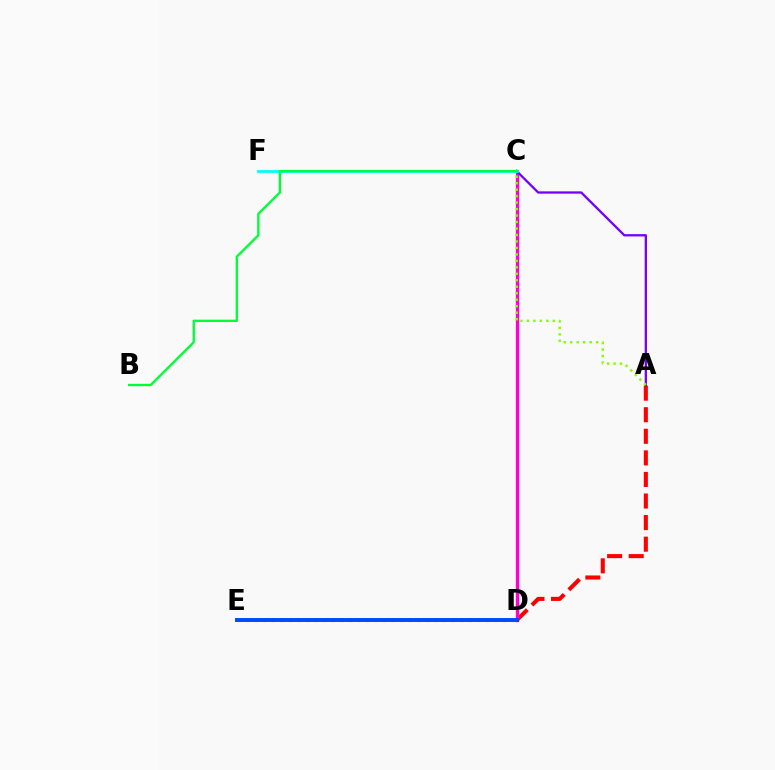{('A', 'D'): [{'color': '#ff0000', 'line_style': 'dashed', 'thickness': 2.93}], ('C', 'D'): [{'color': '#ff00cf', 'line_style': 'solid', 'thickness': 2.36}], ('A', 'C'): [{'color': '#7200ff', 'line_style': 'solid', 'thickness': 1.65}, {'color': '#84ff00', 'line_style': 'dotted', 'thickness': 1.76}], ('D', 'E'): [{'color': '#ffbd00', 'line_style': 'dotted', 'thickness': 2.33}, {'color': '#004bff', 'line_style': 'solid', 'thickness': 2.83}], ('C', 'F'): [{'color': '#00fff6', 'line_style': 'solid', 'thickness': 1.98}], ('B', 'C'): [{'color': '#00ff39', 'line_style': 'solid', 'thickness': 1.7}]}